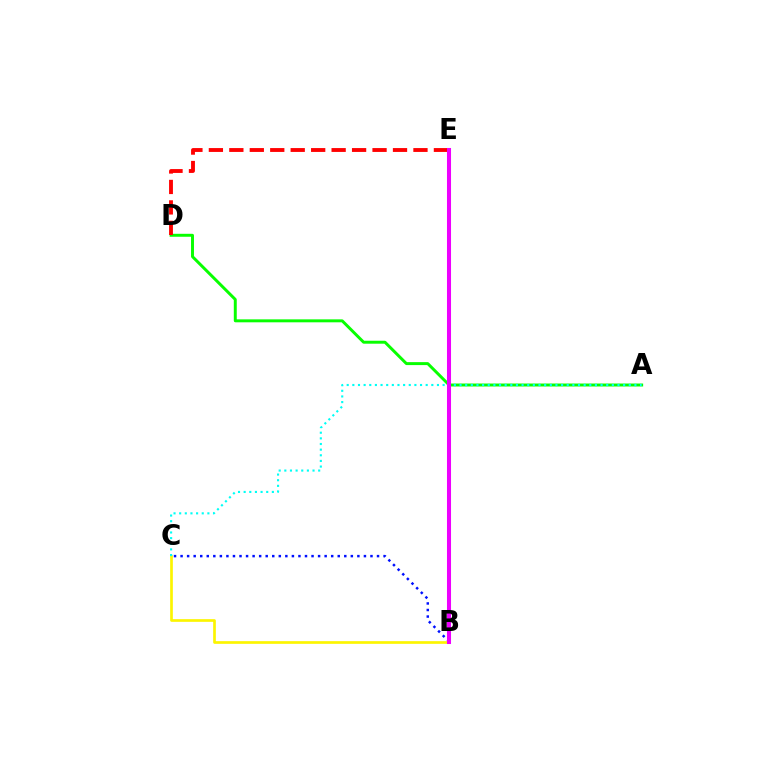{('B', 'C'): [{'color': '#0010ff', 'line_style': 'dotted', 'thickness': 1.78}, {'color': '#fcf500', 'line_style': 'solid', 'thickness': 1.93}], ('A', 'D'): [{'color': '#08ff00', 'line_style': 'solid', 'thickness': 2.13}], ('D', 'E'): [{'color': '#ff0000', 'line_style': 'dashed', 'thickness': 2.78}], ('A', 'C'): [{'color': '#00fff6', 'line_style': 'dotted', 'thickness': 1.53}], ('B', 'E'): [{'color': '#ee00ff', 'line_style': 'solid', 'thickness': 2.91}]}